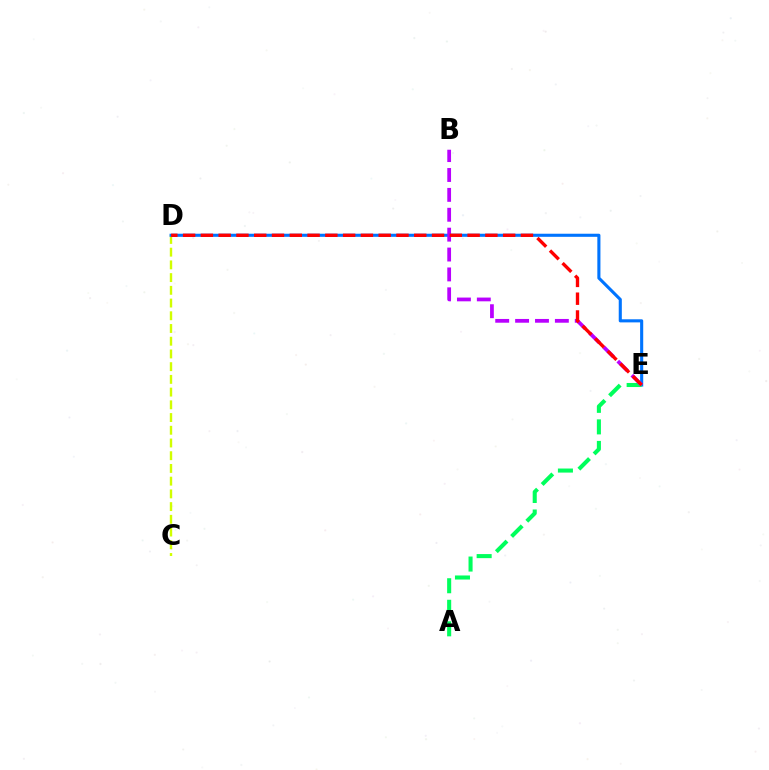{('C', 'D'): [{'color': '#d1ff00', 'line_style': 'dashed', 'thickness': 1.73}], ('D', 'E'): [{'color': '#0074ff', 'line_style': 'solid', 'thickness': 2.23}, {'color': '#ff0000', 'line_style': 'dashed', 'thickness': 2.42}], ('A', 'E'): [{'color': '#00ff5c', 'line_style': 'dashed', 'thickness': 2.93}], ('B', 'E'): [{'color': '#b900ff', 'line_style': 'dashed', 'thickness': 2.7}]}